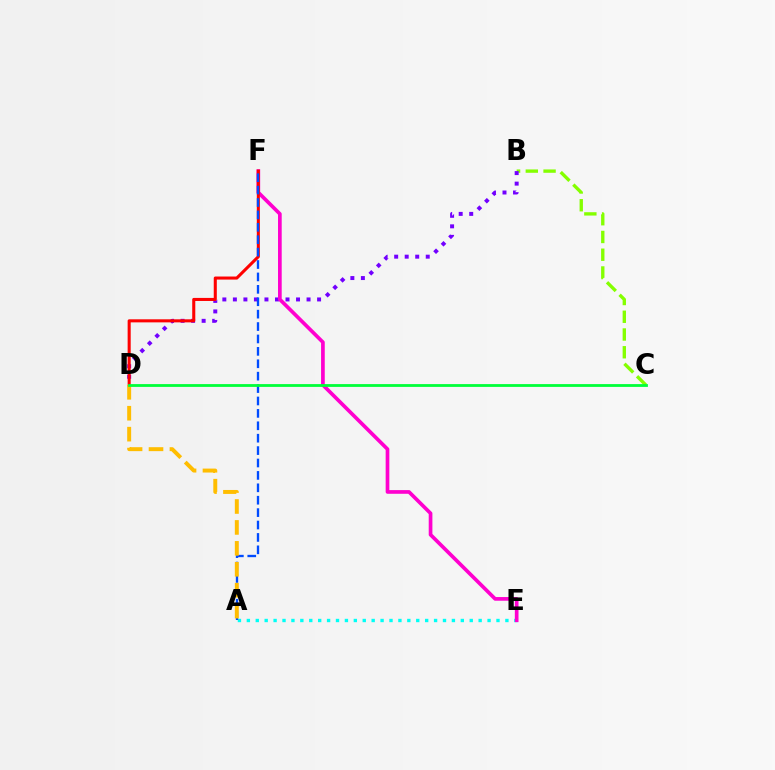{('B', 'C'): [{'color': '#84ff00', 'line_style': 'dashed', 'thickness': 2.41}], ('A', 'E'): [{'color': '#00fff6', 'line_style': 'dotted', 'thickness': 2.42}], ('B', 'D'): [{'color': '#7200ff', 'line_style': 'dotted', 'thickness': 2.86}], ('E', 'F'): [{'color': '#ff00cf', 'line_style': 'solid', 'thickness': 2.65}], ('D', 'F'): [{'color': '#ff0000', 'line_style': 'solid', 'thickness': 2.2}], ('A', 'F'): [{'color': '#004bff', 'line_style': 'dashed', 'thickness': 1.69}], ('A', 'D'): [{'color': '#ffbd00', 'line_style': 'dashed', 'thickness': 2.84}], ('C', 'D'): [{'color': '#00ff39', 'line_style': 'solid', 'thickness': 2.01}]}